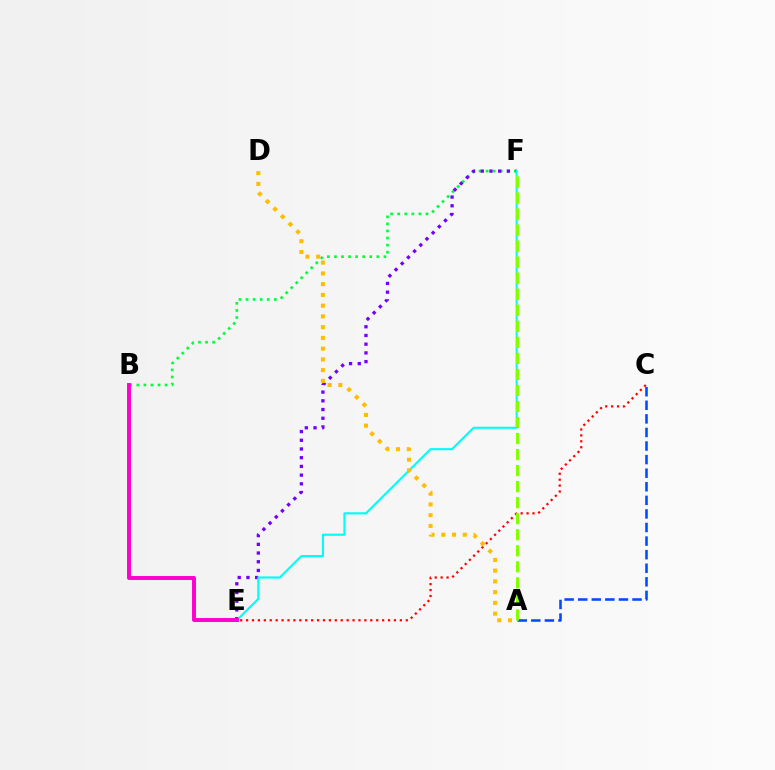{('B', 'F'): [{'color': '#00ff39', 'line_style': 'dotted', 'thickness': 1.92}], ('A', 'C'): [{'color': '#004bff', 'line_style': 'dashed', 'thickness': 1.84}], ('E', 'F'): [{'color': '#7200ff', 'line_style': 'dotted', 'thickness': 2.37}, {'color': '#00fff6', 'line_style': 'solid', 'thickness': 1.55}], ('C', 'E'): [{'color': '#ff0000', 'line_style': 'dotted', 'thickness': 1.61}], ('B', 'E'): [{'color': '#ff00cf', 'line_style': 'solid', 'thickness': 2.83}], ('A', 'D'): [{'color': '#ffbd00', 'line_style': 'dotted', 'thickness': 2.92}], ('A', 'F'): [{'color': '#84ff00', 'line_style': 'dashed', 'thickness': 2.18}]}